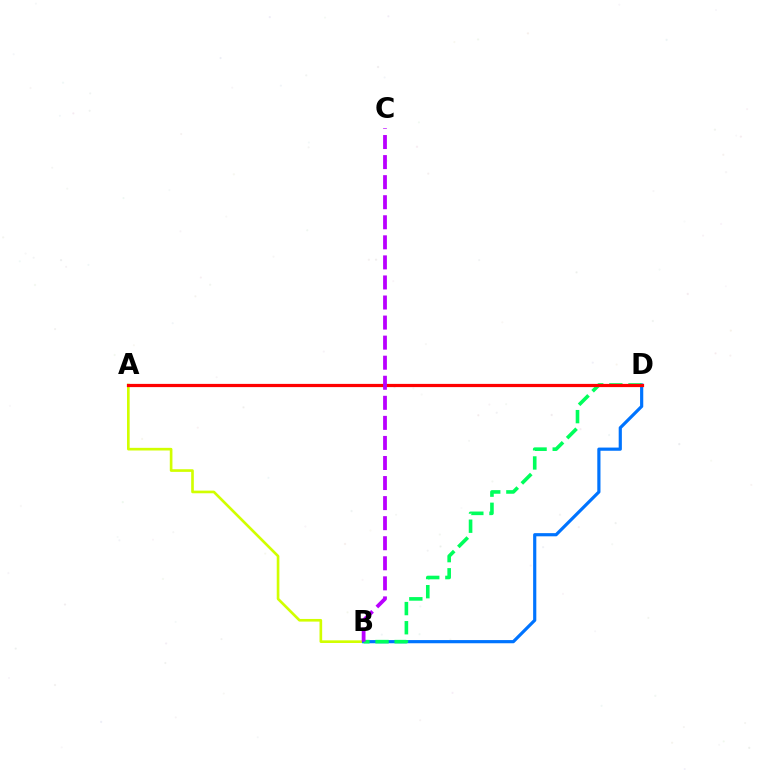{('A', 'B'): [{'color': '#d1ff00', 'line_style': 'solid', 'thickness': 1.91}], ('B', 'D'): [{'color': '#0074ff', 'line_style': 'solid', 'thickness': 2.29}, {'color': '#00ff5c', 'line_style': 'dashed', 'thickness': 2.6}], ('A', 'D'): [{'color': '#ff0000', 'line_style': 'solid', 'thickness': 2.32}], ('B', 'C'): [{'color': '#b900ff', 'line_style': 'dashed', 'thickness': 2.73}]}